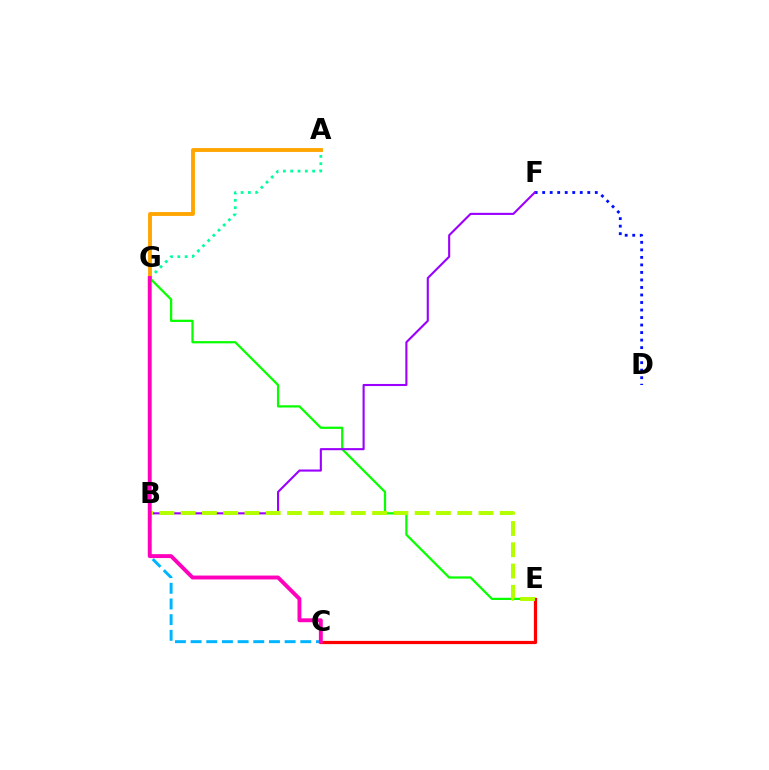{('A', 'G'): [{'color': '#00ff9d', 'line_style': 'dotted', 'thickness': 1.99}, {'color': '#ffa500', 'line_style': 'solid', 'thickness': 2.78}], ('D', 'F'): [{'color': '#0010ff', 'line_style': 'dotted', 'thickness': 2.04}], ('E', 'G'): [{'color': '#08ff00', 'line_style': 'solid', 'thickness': 1.62}], ('C', 'E'): [{'color': '#ff0000', 'line_style': 'solid', 'thickness': 2.31}], ('B', 'F'): [{'color': '#9b00ff', 'line_style': 'solid', 'thickness': 1.52}], ('B', 'C'): [{'color': '#00b5ff', 'line_style': 'dashed', 'thickness': 2.13}], ('B', 'E'): [{'color': '#b3ff00', 'line_style': 'dashed', 'thickness': 2.89}], ('C', 'G'): [{'color': '#ff00bd', 'line_style': 'solid', 'thickness': 2.81}]}